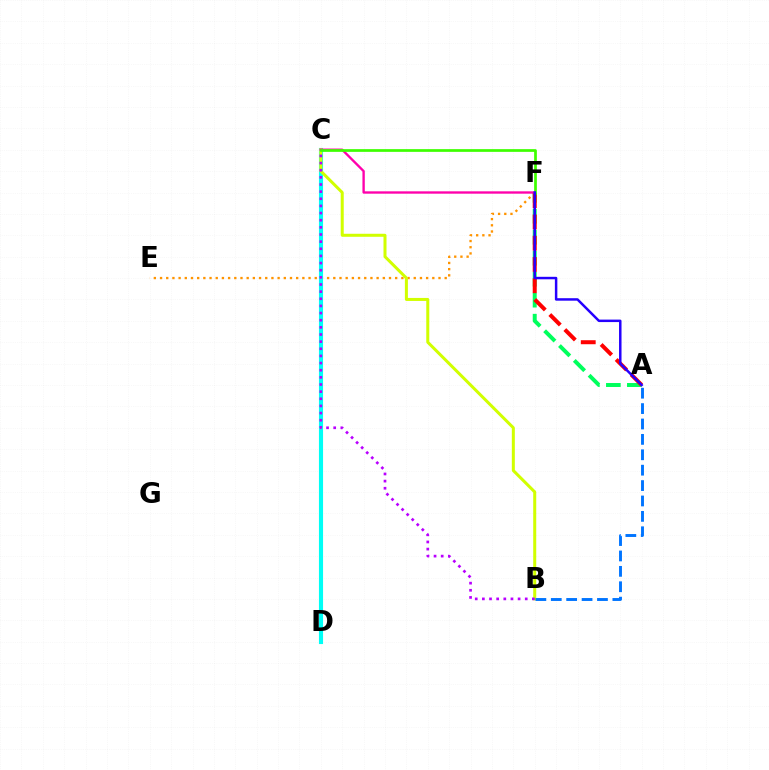{('A', 'F'): [{'color': '#00ff5c', 'line_style': 'dashed', 'thickness': 2.85}, {'color': '#ff0000', 'line_style': 'dashed', 'thickness': 2.89}, {'color': '#2500ff', 'line_style': 'solid', 'thickness': 1.79}], ('E', 'F'): [{'color': '#ff9400', 'line_style': 'dotted', 'thickness': 1.68}], ('C', 'D'): [{'color': '#00fff6', 'line_style': 'solid', 'thickness': 2.96}], ('B', 'C'): [{'color': '#d1ff00', 'line_style': 'solid', 'thickness': 2.17}, {'color': '#b900ff', 'line_style': 'dotted', 'thickness': 1.94}], ('A', 'B'): [{'color': '#0074ff', 'line_style': 'dashed', 'thickness': 2.09}], ('C', 'F'): [{'color': '#ff00ac', 'line_style': 'solid', 'thickness': 1.69}, {'color': '#3dff00', 'line_style': 'solid', 'thickness': 1.96}]}